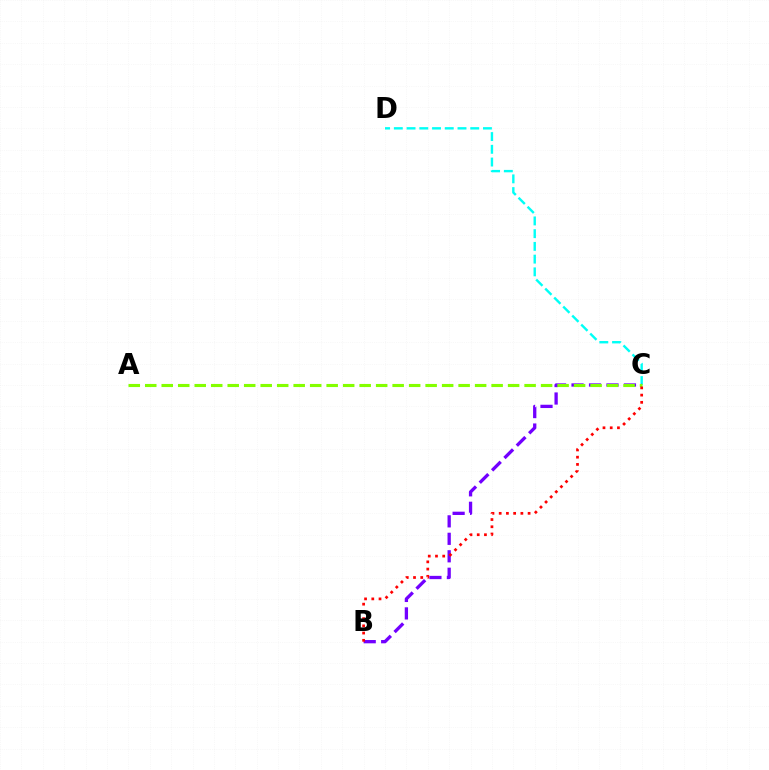{('C', 'D'): [{'color': '#00fff6', 'line_style': 'dashed', 'thickness': 1.73}], ('B', 'C'): [{'color': '#7200ff', 'line_style': 'dashed', 'thickness': 2.37}, {'color': '#ff0000', 'line_style': 'dotted', 'thickness': 1.96}], ('A', 'C'): [{'color': '#84ff00', 'line_style': 'dashed', 'thickness': 2.24}]}